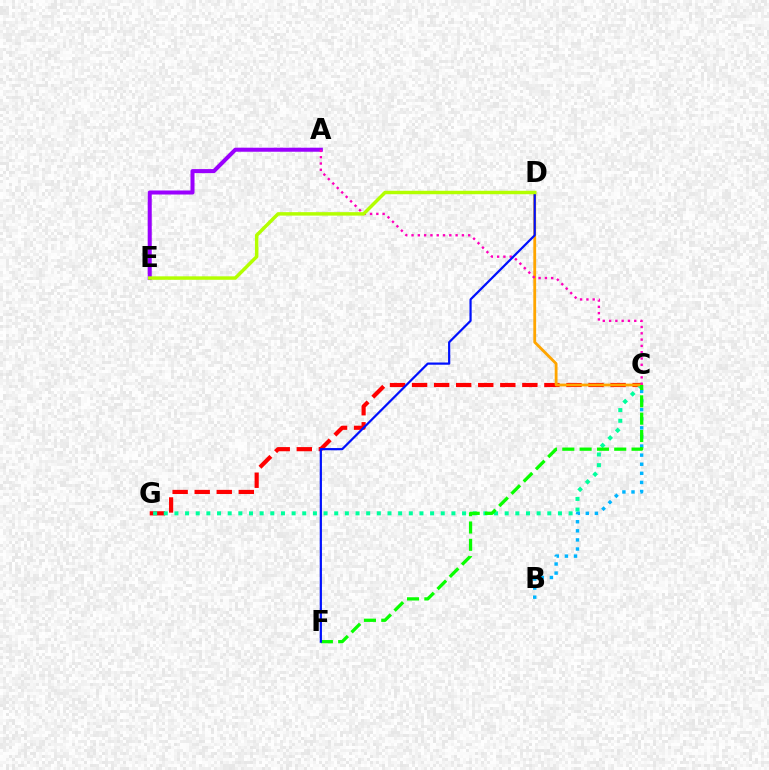{('A', 'E'): [{'color': '#9b00ff', 'line_style': 'solid', 'thickness': 2.9}], ('C', 'G'): [{'color': '#ff0000', 'line_style': 'dashed', 'thickness': 3.0}, {'color': '#00ff9d', 'line_style': 'dotted', 'thickness': 2.89}], ('B', 'C'): [{'color': '#00b5ff', 'line_style': 'dotted', 'thickness': 2.47}], ('C', 'D'): [{'color': '#ffa500', 'line_style': 'solid', 'thickness': 2.03}], ('A', 'C'): [{'color': '#ff00bd', 'line_style': 'dotted', 'thickness': 1.71}], ('C', 'F'): [{'color': '#08ff00', 'line_style': 'dashed', 'thickness': 2.35}], ('D', 'F'): [{'color': '#0010ff', 'line_style': 'solid', 'thickness': 1.59}], ('D', 'E'): [{'color': '#b3ff00', 'line_style': 'solid', 'thickness': 2.49}]}